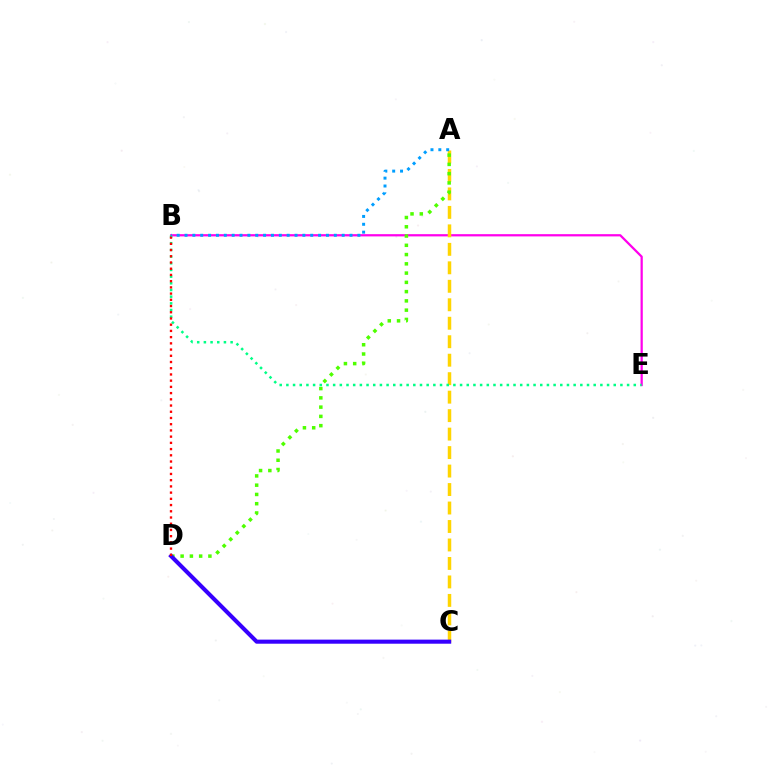{('B', 'E'): [{'color': '#ff00ed', 'line_style': 'solid', 'thickness': 1.62}, {'color': '#00ff86', 'line_style': 'dotted', 'thickness': 1.82}], ('A', 'C'): [{'color': '#ffd500', 'line_style': 'dashed', 'thickness': 2.51}], ('A', 'D'): [{'color': '#4fff00', 'line_style': 'dotted', 'thickness': 2.52}], ('C', 'D'): [{'color': '#3700ff', 'line_style': 'solid', 'thickness': 2.94}], ('B', 'D'): [{'color': '#ff0000', 'line_style': 'dotted', 'thickness': 1.69}], ('A', 'B'): [{'color': '#009eff', 'line_style': 'dotted', 'thickness': 2.13}]}